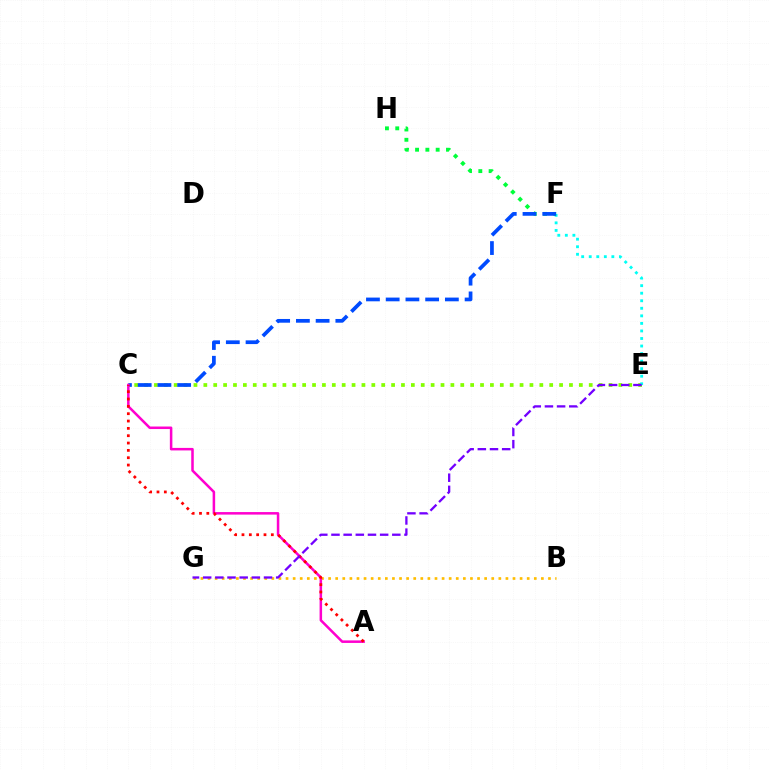{('C', 'E'): [{'color': '#84ff00', 'line_style': 'dotted', 'thickness': 2.68}], ('E', 'F'): [{'color': '#00fff6', 'line_style': 'dotted', 'thickness': 2.05}], ('F', 'H'): [{'color': '#00ff39', 'line_style': 'dotted', 'thickness': 2.8}], ('C', 'F'): [{'color': '#004bff', 'line_style': 'dashed', 'thickness': 2.68}], ('B', 'G'): [{'color': '#ffbd00', 'line_style': 'dotted', 'thickness': 1.93}], ('A', 'C'): [{'color': '#ff00cf', 'line_style': 'solid', 'thickness': 1.82}, {'color': '#ff0000', 'line_style': 'dotted', 'thickness': 1.99}], ('E', 'G'): [{'color': '#7200ff', 'line_style': 'dashed', 'thickness': 1.65}]}